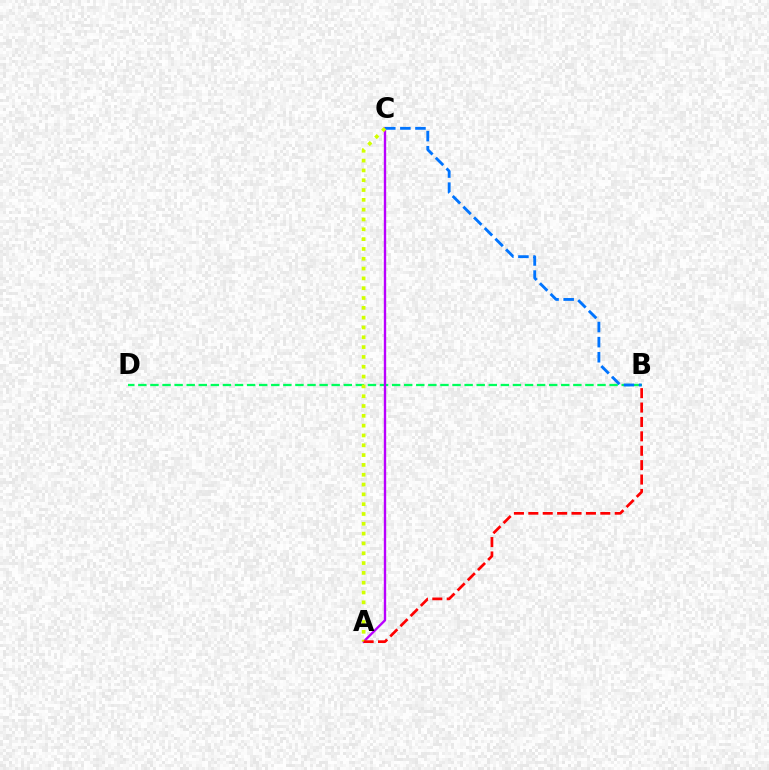{('B', 'D'): [{'color': '#00ff5c', 'line_style': 'dashed', 'thickness': 1.64}], ('A', 'C'): [{'color': '#b900ff', 'line_style': 'solid', 'thickness': 1.7}, {'color': '#d1ff00', 'line_style': 'dotted', 'thickness': 2.67}], ('B', 'C'): [{'color': '#0074ff', 'line_style': 'dashed', 'thickness': 2.05}], ('A', 'B'): [{'color': '#ff0000', 'line_style': 'dashed', 'thickness': 1.96}]}